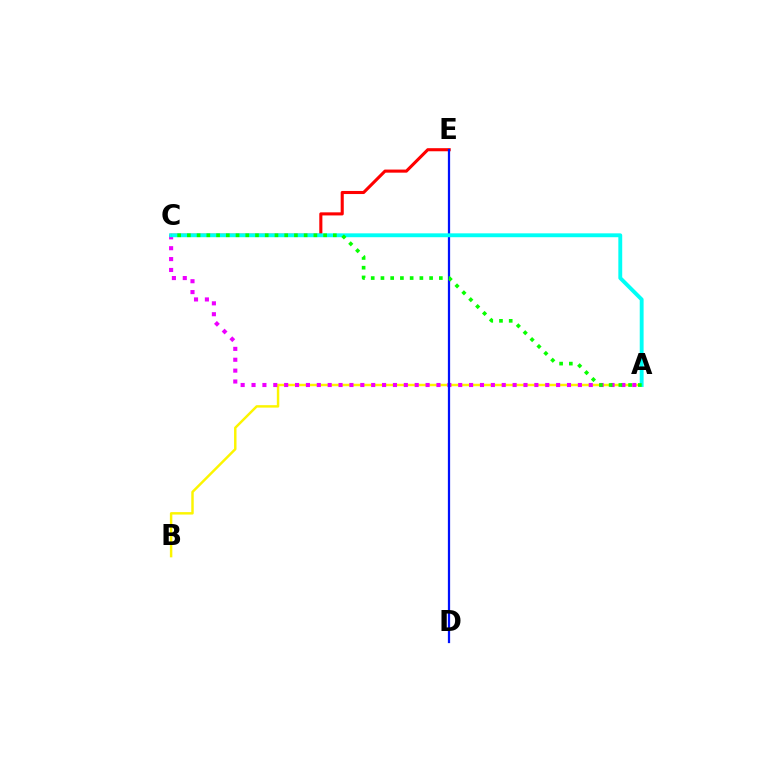{('A', 'B'): [{'color': '#fcf500', 'line_style': 'solid', 'thickness': 1.76}], ('A', 'C'): [{'color': '#ee00ff', 'line_style': 'dotted', 'thickness': 2.96}, {'color': '#00fff6', 'line_style': 'solid', 'thickness': 2.79}, {'color': '#08ff00', 'line_style': 'dotted', 'thickness': 2.64}], ('C', 'E'): [{'color': '#ff0000', 'line_style': 'solid', 'thickness': 2.22}], ('D', 'E'): [{'color': '#0010ff', 'line_style': 'solid', 'thickness': 1.62}]}